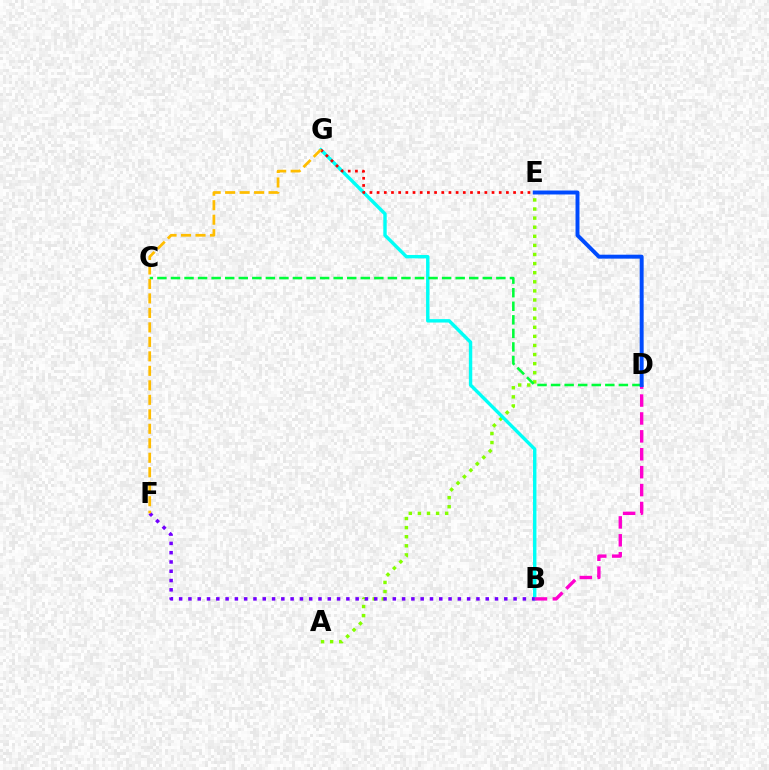{('A', 'E'): [{'color': '#84ff00', 'line_style': 'dotted', 'thickness': 2.47}], ('B', 'G'): [{'color': '#00fff6', 'line_style': 'solid', 'thickness': 2.45}], ('E', 'G'): [{'color': '#ff0000', 'line_style': 'dotted', 'thickness': 1.95}], ('B', 'D'): [{'color': '#ff00cf', 'line_style': 'dashed', 'thickness': 2.43}], ('B', 'F'): [{'color': '#7200ff', 'line_style': 'dotted', 'thickness': 2.52}], ('C', 'D'): [{'color': '#00ff39', 'line_style': 'dashed', 'thickness': 1.84}], ('F', 'G'): [{'color': '#ffbd00', 'line_style': 'dashed', 'thickness': 1.97}], ('D', 'E'): [{'color': '#004bff', 'line_style': 'solid', 'thickness': 2.84}]}